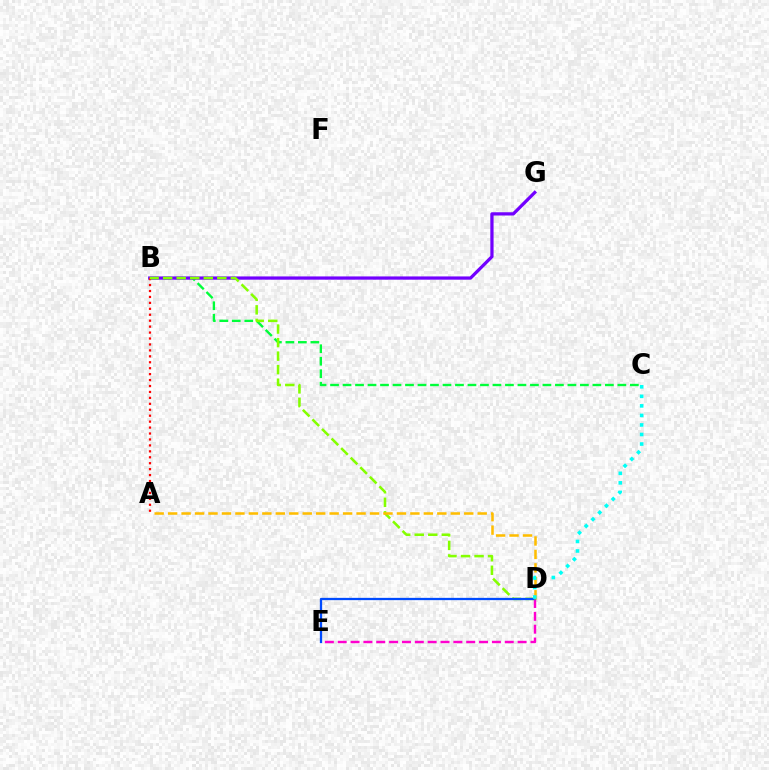{('D', 'E'): [{'color': '#ff00cf', 'line_style': 'dashed', 'thickness': 1.75}, {'color': '#004bff', 'line_style': 'solid', 'thickness': 1.64}], ('B', 'C'): [{'color': '#00ff39', 'line_style': 'dashed', 'thickness': 1.7}], ('B', 'G'): [{'color': '#7200ff', 'line_style': 'solid', 'thickness': 2.34}], ('A', 'B'): [{'color': '#ff0000', 'line_style': 'dotted', 'thickness': 1.61}], ('B', 'D'): [{'color': '#84ff00', 'line_style': 'dashed', 'thickness': 1.84}], ('A', 'D'): [{'color': '#ffbd00', 'line_style': 'dashed', 'thickness': 1.83}], ('C', 'D'): [{'color': '#00fff6', 'line_style': 'dotted', 'thickness': 2.59}]}